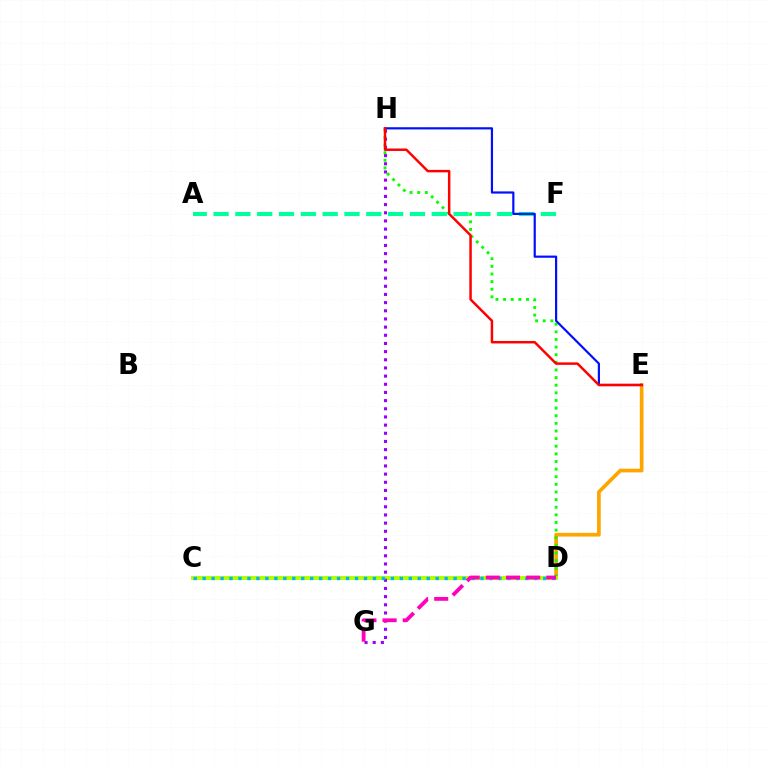{('D', 'E'): [{'color': '#ffa500', 'line_style': 'solid', 'thickness': 2.66}], ('D', 'H'): [{'color': '#08ff00', 'line_style': 'dotted', 'thickness': 2.07}], ('A', 'F'): [{'color': '#00ff9d', 'line_style': 'dashed', 'thickness': 2.96}], ('C', 'D'): [{'color': '#b3ff00', 'line_style': 'solid', 'thickness': 2.86}, {'color': '#00b5ff', 'line_style': 'dotted', 'thickness': 2.44}], ('E', 'H'): [{'color': '#0010ff', 'line_style': 'solid', 'thickness': 1.58}, {'color': '#ff0000', 'line_style': 'solid', 'thickness': 1.78}], ('G', 'H'): [{'color': '#9b00ff', 'line_style': 'dotted', 'thickness': 2.22}], ('D', 'G'): [{'color': '#ff00bd', 'line_style': 'dashed', 'thickness': 2.74}]}